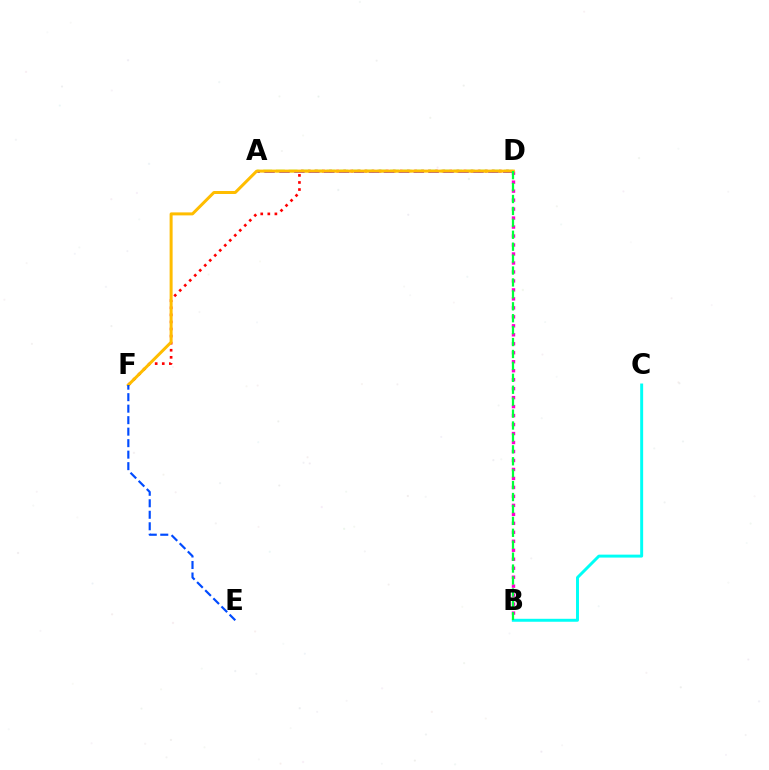{('B', 'D'): [{'color': '#ff00cf', 'line_style': 'dotted', 'thickness': 2.44}, {'color': '#00ff39', 'line_style': 'dashed', 'thickness': 1.62}], ('D', 'F'): [{'color': '#ff0000', 'line_style': 'dotted', 'thickness': 1.92}, {'color': '#ffbd00', 'line_style': 'solid', 'thickness': 2.16}], ('B', 'C'): [{'color': '#00fff6', 'line_style': 'solid', 'thickness': 2.12}], ('A', 'D'): [{'color': '#84ff00', 'line_style': 'dashed', 'thickness': 1.72}, {'color': '#7200ff', 'line_style': 'dashed', 'thickness': 2.03}], ('E', 'F'): [{'color': '#004bff', 'line_style': 'dashed', 'thickness': 1.56}]}